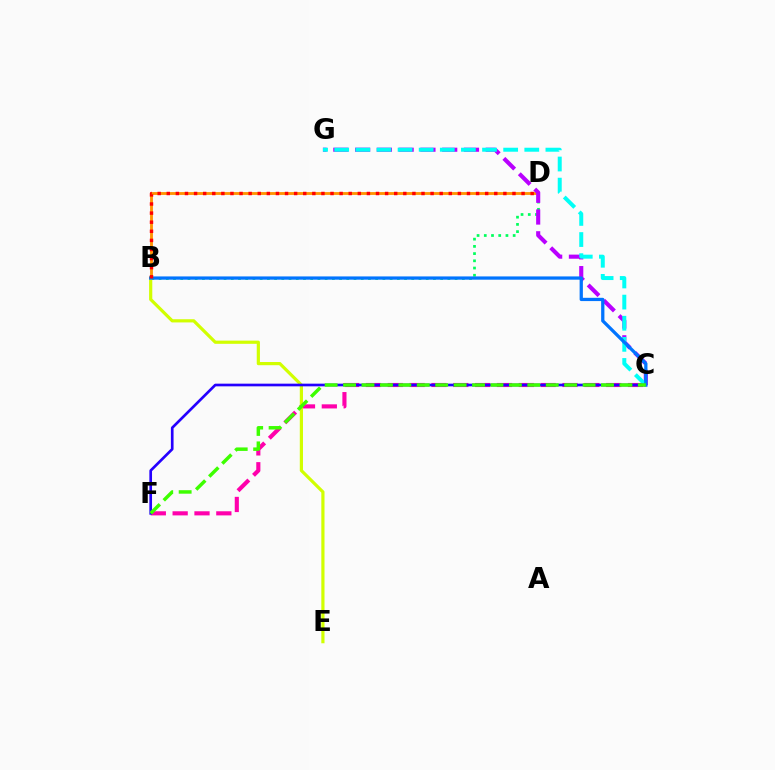{('B', 'D'): [{'color': '#ff9400', 'line_style': 'solid', 'thickness': 2.05}, {'color': '#00ff5c', 'line_style': 'dotted', 'thickness': 1.96}, {'color': '#ff0000', 'line_style': 'dotted', 'thickness': 2.47}], ('C', 'F'): [{'color': '#ff00ac', 'line_style': 'dashed', 'thickness': 2.97}, {'color': '#2500ff', 'line_style': 'solid', 'thickness': 1.93}, {'color': '#3dff00', 'line_style': 'dashed', 'thickness': 2.5}], ('C', 'G'): [{'color': '#b900ff', 'line_style': 'dashed', 'thickness': 2.96}, {'color': '#00fff6', 'line_style': 'dashed', 'thickness': 2.87}], ('B', 'E'): [{'color': '#d1ff00', 'line_style': 'solid', 'thickness': 2.3}], ('B', 'C'): [{'color': '#0074ff', 'line_style': 'solid', 'thickness': 2.35}]}